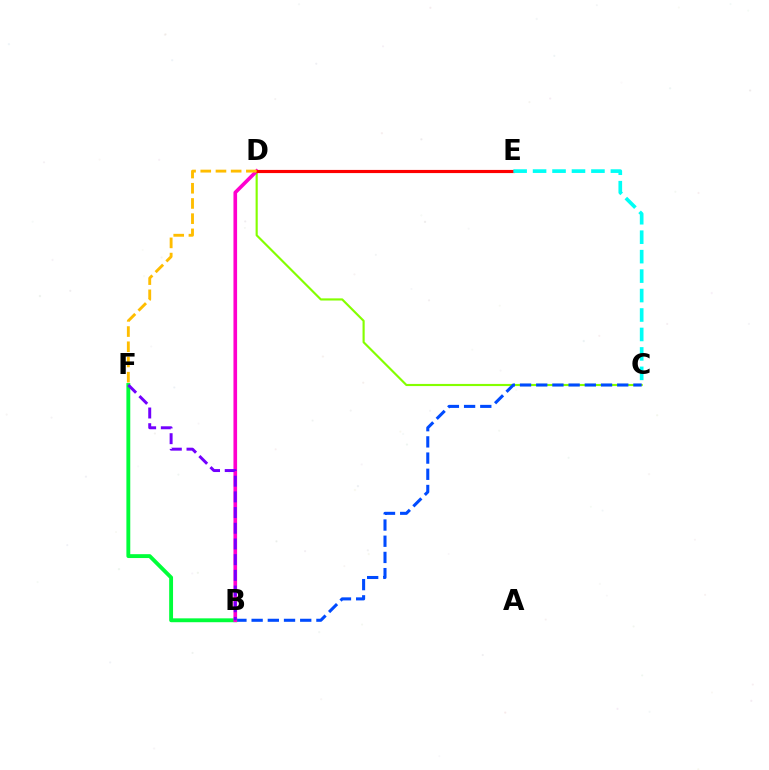{('C', 'D'): [{'color': '#84ff00', 'line_style': 'solid', 'thickness': 1.55}], ('B', 'C'): [{'color': '#004bff', 'line_style': 'dashed', 'thickness': 2.2}], ('B', 'F'): [{'color': '#00ff39', 'line_style': 'solid', 'thickness': 2.78}, {'color': '#7200ff', 'line_style': 'dashed', 'thickness': 2.13}], ('B', 'D'): [{'color': '#ff00cf', 'line_style': 'solid', 'thickness': 2.62}], ('D', 'E'): [{'color': '#ff0000', 'line_style': 'solid', 'thickness': 2.27}], ('C', 'E'): [{'color': '#00fff6', 'line_style': 'dashed', 'thickness': 2.64}], ('D', 'F'): [{'color': '#ffbd00', 'line_style': 'dashed', 'thickness': 2.07}]}